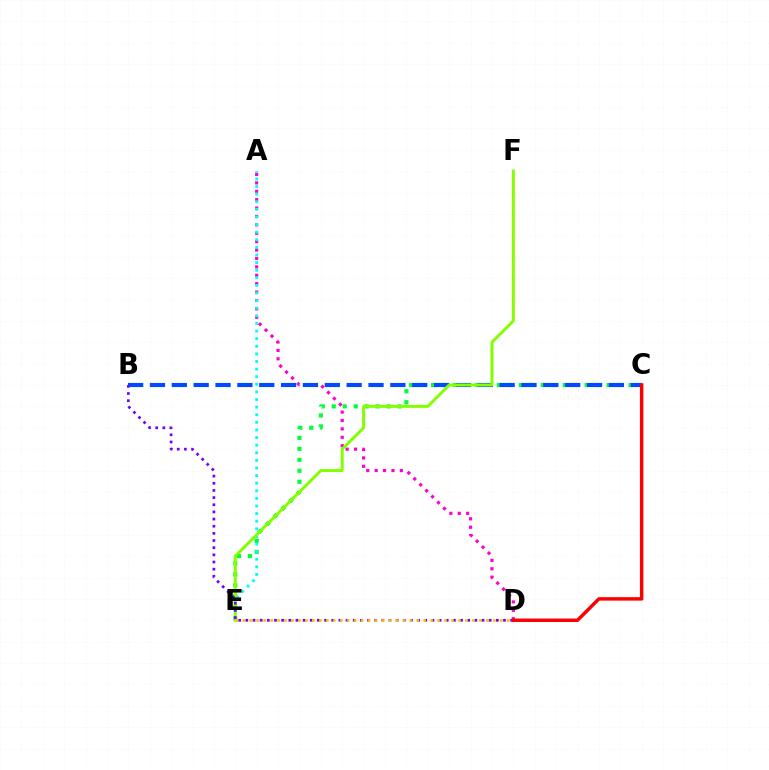{('C', 'E'): [{'color': '#00ff39', 'line_style': 'dotted', 'thickness': 2.98}], ('A', 'D'): [{'color': '#ff00cf', 'line_style': 'dotted', 'thickness': 2.28}], ('B', 'C'): [{'color': '#004bff', 'line_style': 'dashed', 'thickness': 2.97}], ('A', 'E'): [{'color': '#00fff6', 'line_style': 'dotted', 'thickness': 2.07}], ('E', 'F'): [{'color': '#84ff00', 'line_style': 'solid', 'thickness': 2.14}], ('B', 'D'): [{'color': '#7200ff', 'line_style': 'dotted', 'thickness': 1.94}], ('C', 'D'): [{'color': '#ff0000', 'line_style': 'solid', 'thickness': 2.49}], ('D', 'E'): [{'color': '#ffbd00', 'line_style': 'dotted', 'thickness': 1.89}]}